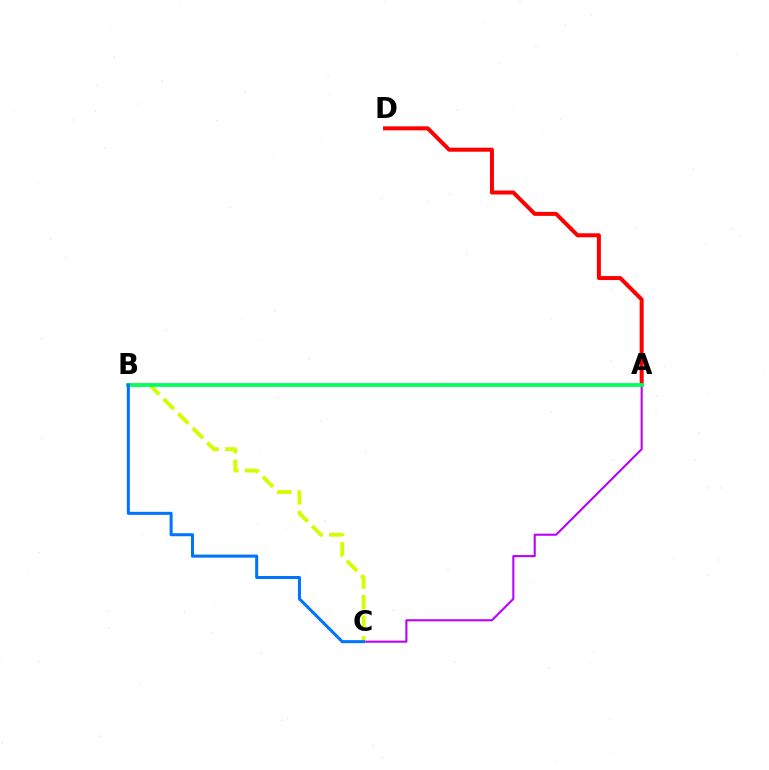{('A', 'D'): [{'color': '#ff0000', 'line_style': 'solid', 'thickness': 2.88}], ('A', 'C'): [{'color': '#b900ff', 'line_style': 'solid', 'thickness': 1.5}], ('B', 'C'): [{'color': '#d1ff00', 'line_style': 'dashed', 'thickness': 2.79}, {'color': '#0074ff', 'line_style': 'solid', 'thickness': 2.19}], ('A', 'B'): [{'color': '#00ff5c', 'line_style': 'solid', 'thickness': 2.7}]}